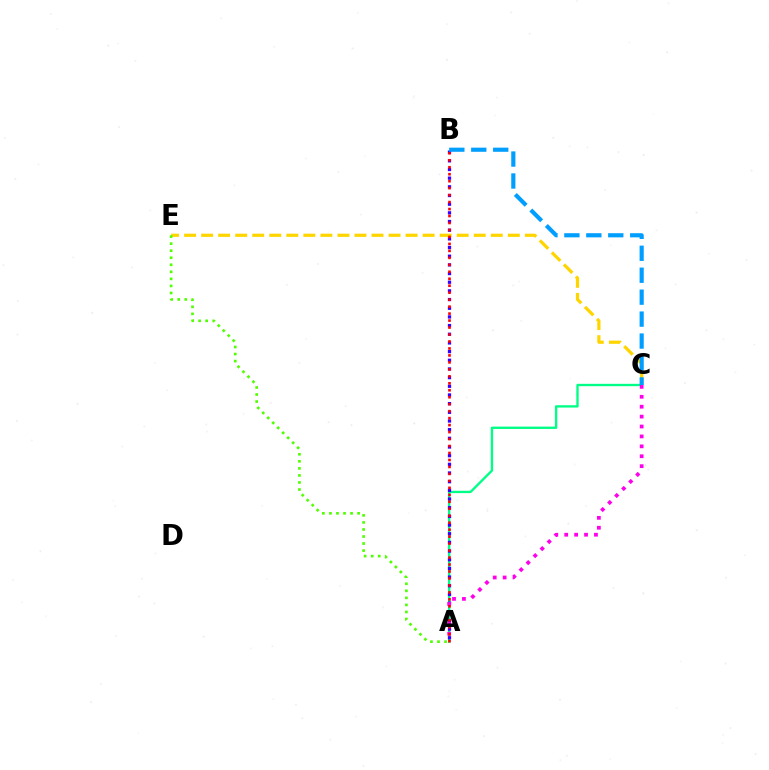{('A', 'C'): [{'color': '#00ff86', 'line_style': 'solid', 'thickness': 1.69}, {'color': '#ff00ed', 'line_style': 'dotted', 'thickness': 2.69}], ('C', 'E'): [{'color': '#ffd500', 'line_style': 'dashed', 'thickness': 2.31}], ('A', 'B'): [{'color': '#3700ff', 'line_style': 'dotted', 'thickness': 2.36}, {'color': '#ff0000', 'line_style': 'dotted', 'thickness': 1.89}], ('A', 'E'): [{'color': '#4fff00', 'line_style': 'dotted', 'thickness': 1.91}], ('B', 'C'): [{'color': '#009eff', 'line_style': 'dashed', 'thickness': 2.98}]}